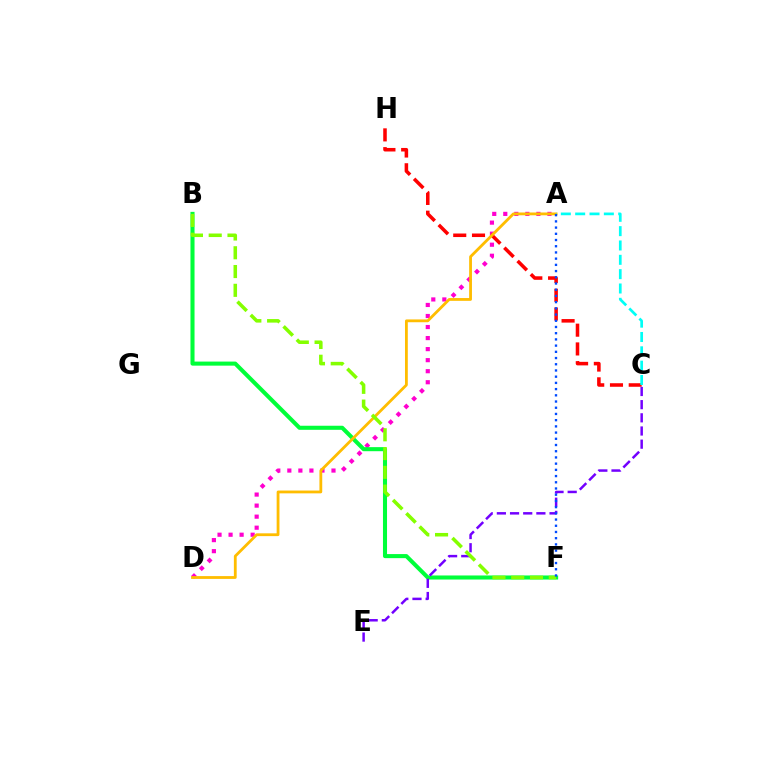{('A', 'D'): [{'color': '#ff00cf', 'line_style': 'dotted', 'thickness': 3.0}, {'color': '#ffbd00', 'line_style': 'solid', 'thickness': 2.02}], ('C', 'H'): [{'color': '#ff0000', 'line_style': 'dashed', 'thickness': 2.55}], ('B', 'F'): [{'color': '#00ff39', 'line_style': 'solid', 'thickness': 2.93}, {'color': '#84ff00', 'line_style': 'dashed', 'thickness': 2.55}], ('C', 'E'): [{'color': '#7200ff', 'line_style': 'dashed', 'thickness': 1.79}], ('A', 'C'): [{'color': '#00fff6', 'line_style': 'dashed', 'thickness': 1.95}], ('A', 'F'): [{'color': '#004bff', 'line_style': 'dotted', 'thickness': 1.69}]}